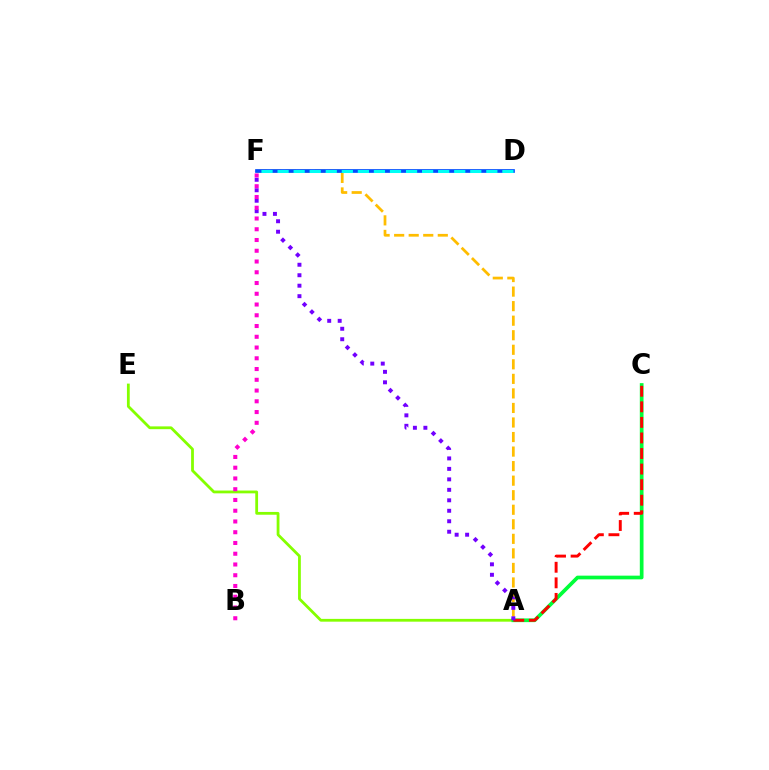{('A', 'F'): [{'color': '#ffbd00', 'line_style': 'dashed', 'thickness': 1.98}, {'color': '#7200ff', 'line_style': 'dotted', 'thickness': 2.85}], ('A', 'E'): [{'color': '#84ff00', 'line_style': 'solid', 'thickness': 2.01}], ('A', 'C'): [{'color': '#00ff39', 'line_style': 'solid', 'thickness': 2.67}, {'color': '#ff0000', 'line_style': 'dashed', 'thickness': 2.11}], ('D', 'F'): [{'color': '#004bff', 'line_style': 'solid', 'thickness': 2.66}, {'color': '#00fff6', 'line_style': 'dashed', 'thickness': 2.18}], ('B', 'F'): [{'color': '#ff00cf', 'line_style': 'dotted', 'thickness': 2.92}]}